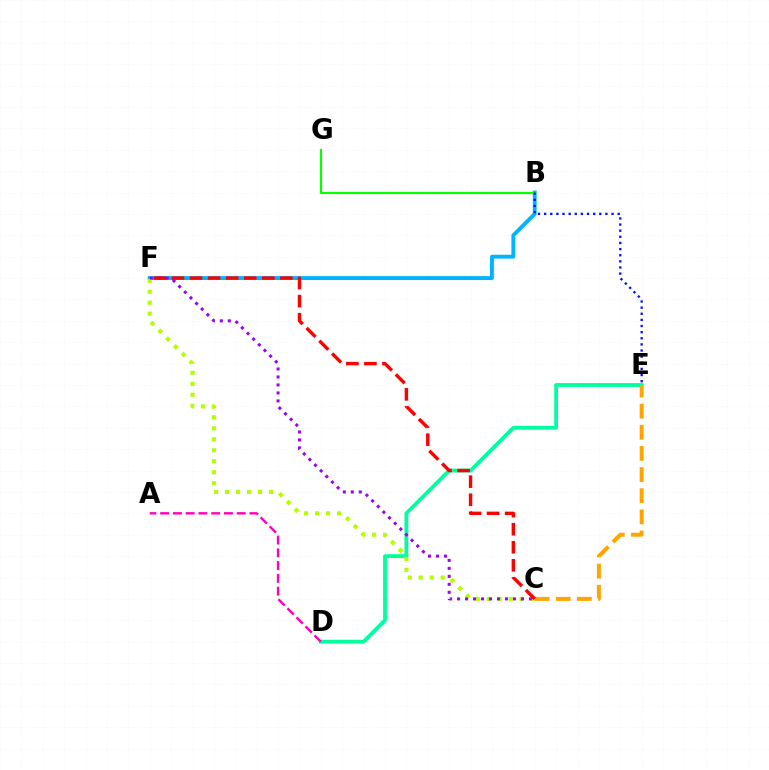{('B', 'F'): [{'color': '#00b5ff', 'line_style': 'solid', 'thickness': 2.8}], ('D', 'E'): [{'color': '#00ff9d', 'line_style': 'solid', 'thickness': 2.75}], ('C', 'F'): [{'color': '#b3ff00', 'line_style': 'dotted', 'thickness': 2.98}, {'color': '#9b00ff', 'line_style': 'dotted', 'thickness': 2.17}, {'color': '#ff0000', 'line_style': 'dashed', 'thickness': 2.45}], ('A', 'D'): [{'color': '#ff00bd', 'line_style': 'dashed', 'thickness': 1.73}], ('B', 'G'): [{'color': '#08ff00', 'line_style': 'solid', 'thickness': 1.56}], ('C', 'E'): [{'color': '#ffa500', 'line_style': 'dashed', 'thickness': 2.87}], ('B', 'E'): [{'color': '#0010ff', 'line_style': 'dotted', 'thickness': 1.67}]}